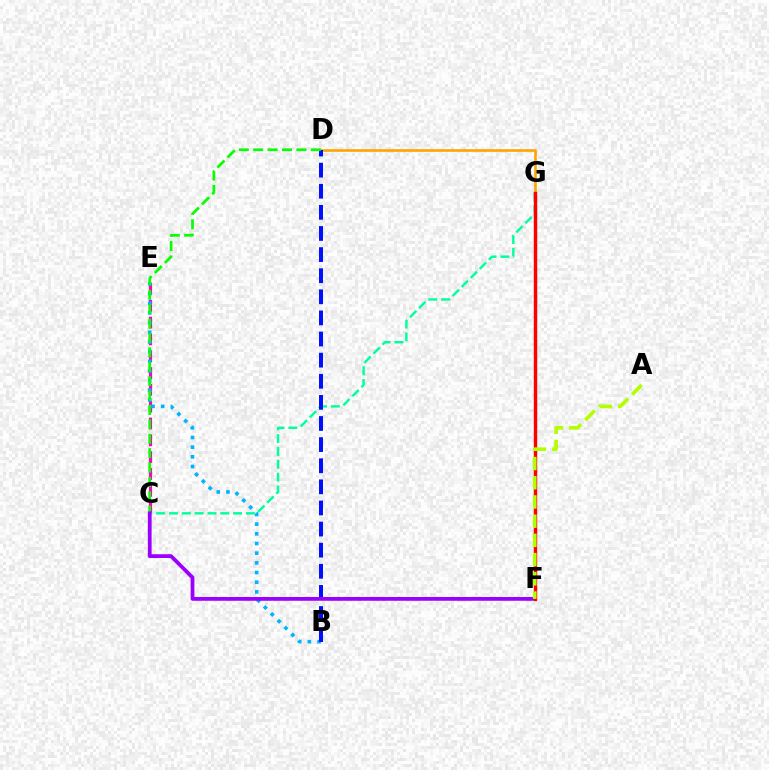{('C', 'E'): [{'color': '#ff00bd', 'line_style': 'dashed', 'thickness': 2.29}], ('D', 'G'): [{'color': '#ffa500', 'line_style': 'solid', 'thickness': 1.9}], ('B', 'E'): [{'color': '#00b5ff', 'line_style': 'dotted', 'thickness': 2.63}], ('C', 'G'): [{'color': '#00ff9d', 'line_style': 'dashed', 'thickness': 1.74}], ('B', 'D'): [{'color': '#0010ff', 'line_style': 'dashed', 'thickness': 2.87}], ('C', 'D'): [{'color': '#08ff00', 'line_style': 'dashed', 'thickness': 1.96}], ('C', 'F'): [{'color': '#9b00ff', 'line_style': 'solid', 'thickness': 2.72}], ('F', 'G'): [{'color': '#ff0000', 'line_style': 'solid', 'thickness': 2.46}], ('A', 'F'): [{'color': '#b3ff00', 'line_style': 'dashed', 'thickness': 2.61}]}